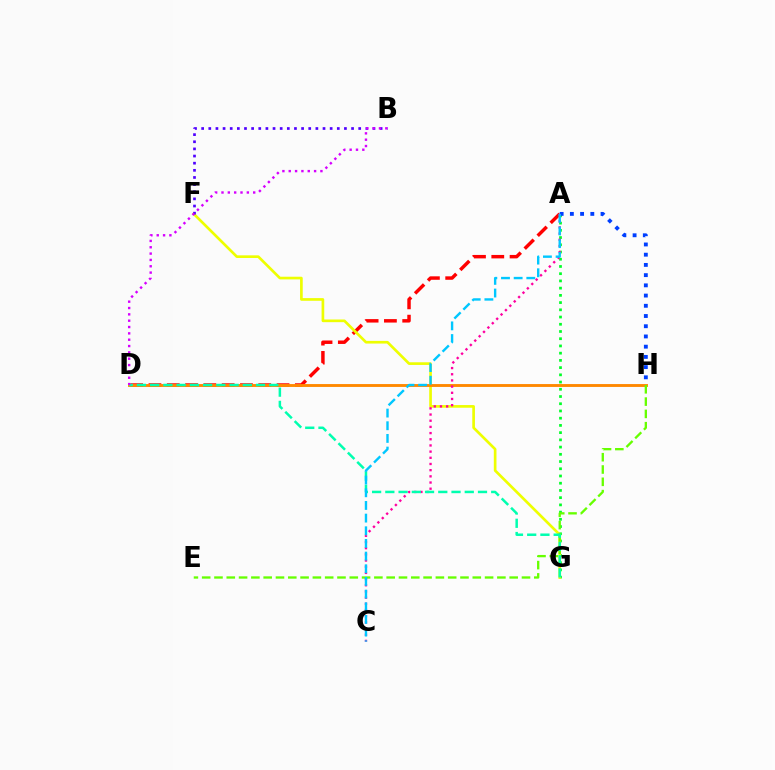{('A', 'G'): [{'color': '#00ff27', 'line_style': 'dotted', 'thickness': 1.96}], ('A', 'D'): [{'color': '#ff0000', 'line_style': 'dashed', 'thickness': 2.49}], ('A', 'H'): [{'color': '#003fff', 'line_style': 'dotted', 'thickness': 2.78}], ('F', 'G'): [{'color': '#eeff00', 'line_style': 'solid', 'thickness': 1.92}], ('D', 'H'): [{'color': '#ff8800', 'line_style': 'solid', 'thickness': 2.07}], ('A', 'C'): [{'color': '#ff00a0', 'line_style': 'dotted', 'thickness': 1.68}, {'color': '#00c7ff', 'line_style': 'dashed', 'thickness': 1.72}], ('B', 'F'): [{'color': '#4f00ff', 'line_style': 'dotted', 'thickness': 1.94}], ('E', 'H'): [{'color': '#66ff00', 'line_style': 'dashed', 'thickness': 1.67}], ('D', 'G'): [{'color': '#00ffaf', 'line_style': 'dashed', 'thickness': 1.8}], ('B', 'D'): [{'color': '#d600ff', 'line_style': 'dotted', 'thickness': 1.72}]}